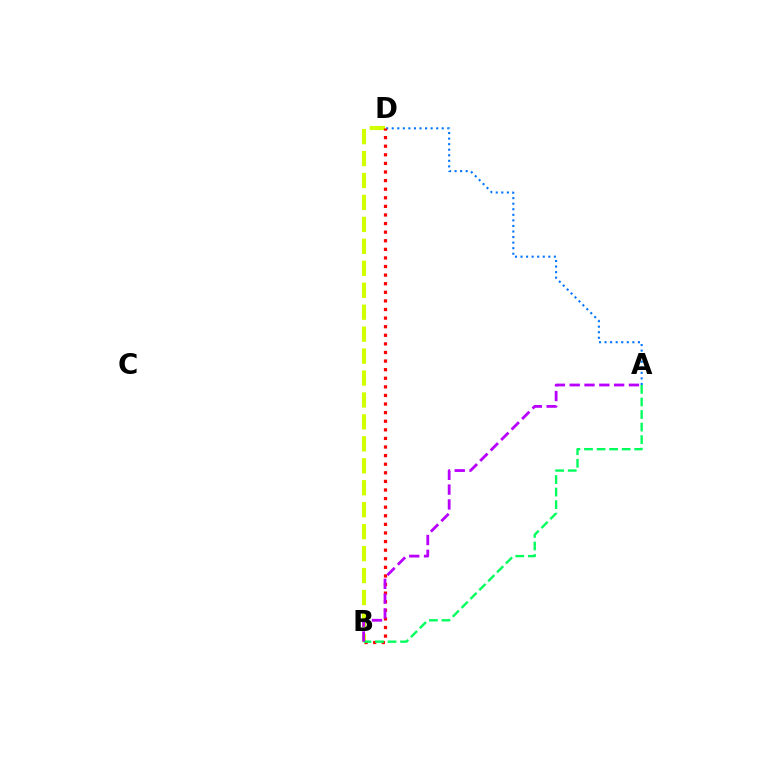{('A', 'D'): [{'color': '#0074ff', 'line_style': 'dotted', 'thickness': 1.51}], ('B', 'D'): [{'color': '#d1ff00', 'line_style': 'dashed', 'thickness': 2.98}, {'color': '#ff0000', 'line_style': 'dotted', 'thickness': 2.34}], ('A', 'B'): [{'color': '#00ff5c', 'line_style': 'dashed', 'thickness': 1.7}, {'color': '#b900ff', 'line_style': 'dashed', 'thickness': 2.01}]}